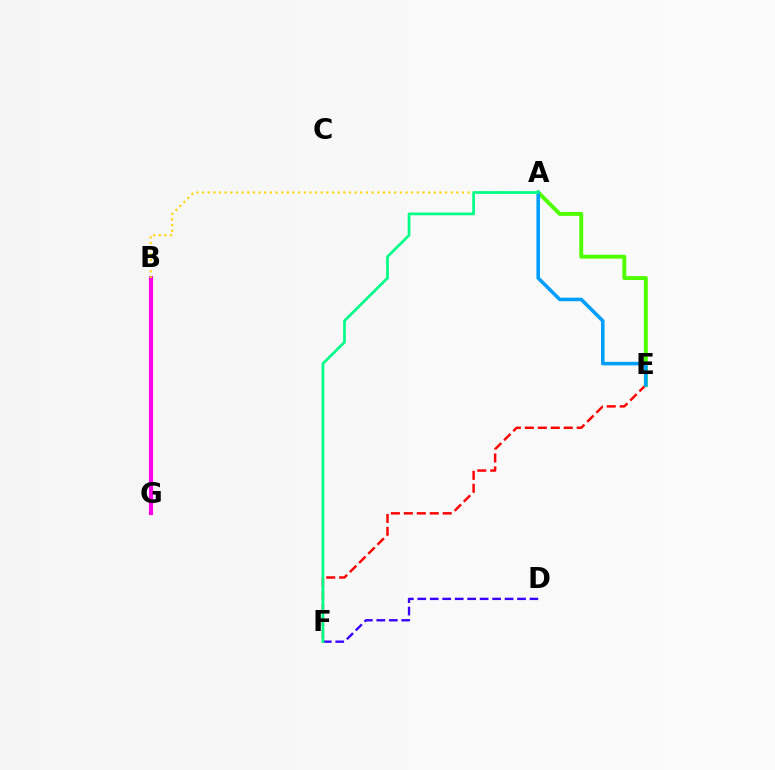{('E', 'F'): [{'color': '#ff0000', 'line_style': 'dashed', 'thickness': 1.76}], ('B', 'G'): [{'color': '#ff00ed', 'line_style': 'solid', 'thickness': 2.99}], ('A', 'E'): [{'color': '#4fff00', 'line_style': 'solid', 'thickness': 2.84}, {'color': '#009eff', 'line_style': 'solid', 'thickness': 2.56}], ('D', 'F'): [{'color': '#3700ff', 'line_style': 'dashed', 'thickness': 1.69}], ('A', 'B'): [{'color': '#ffd500', 'line_style': 'dotted', 'thickness': 1.54}], ('A', 'F'): [{'color': '#00ff86', 'line_style': 'solid', 'thickness': 1.96}]}